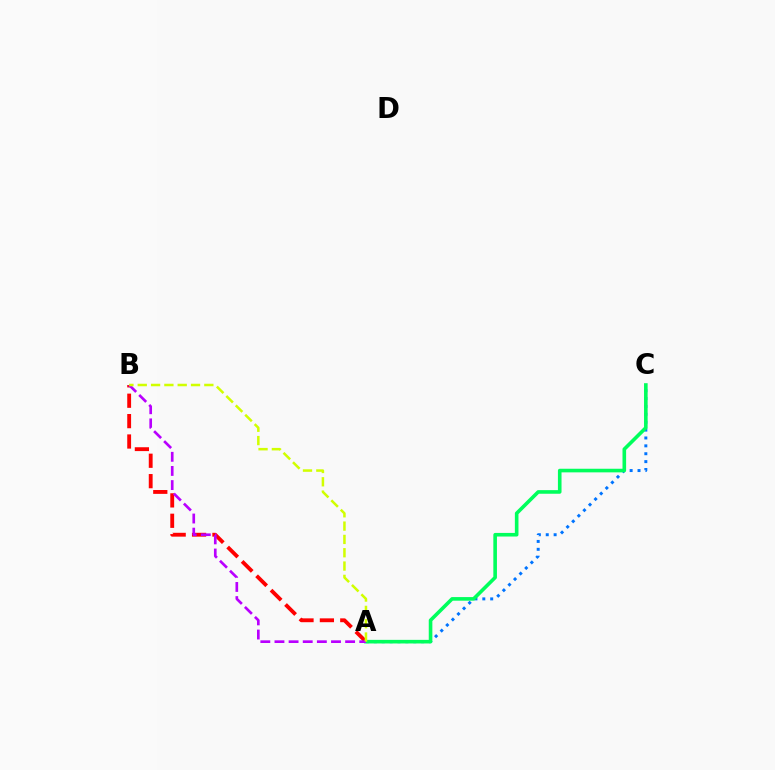{('A', 'C'): [{'color': '#0074ff', 'line_style': 'dotted', 'thickness': 2.14}, {'color': '#00ff5c', 'line_style': 'solid', 'thickness': 2.6}], ('A', 'B'): [{'color': '#ff0000', 'line_style': 'dashed', 'thickness': 2.77}, {'color': '#b900ff', 'line_style': 'dashed', 'thickness': 1.92}, {'color': '#d1ff00', 'line_style': 'dashed', 'thickness': 1.81}]}